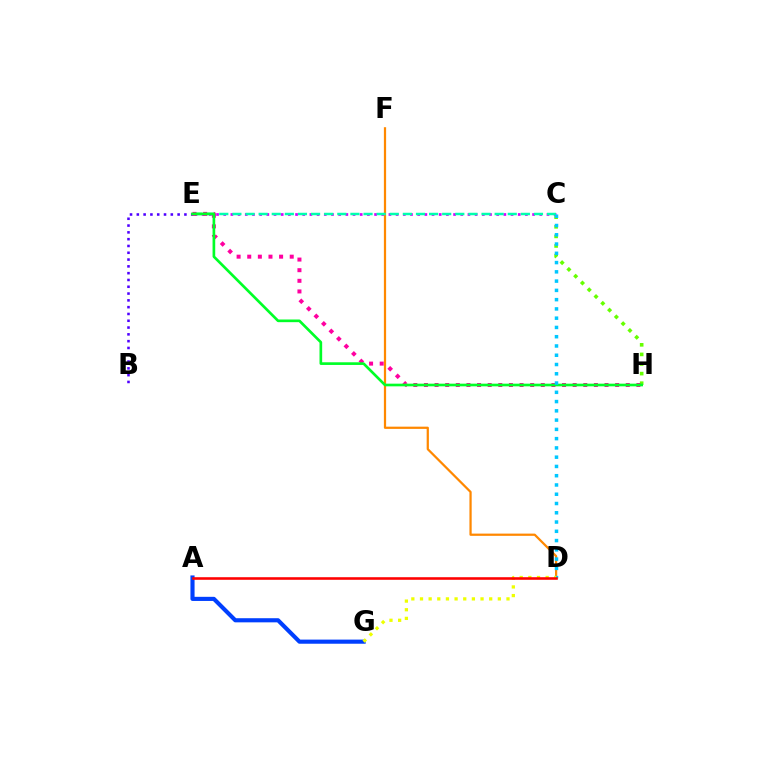{('C', 'E'): [{'color': '#d600ff', 'line_style': 'dotted', 'thickness': 1.95}, {'color': '#00ffaf', 'line_style': 'dashed', 'thickness': 1.78}], ('D', 'F'): [{'color': '#ff8800', 'line_style': 'solid', 'thickness': 1.61}], ('C', 'H'): [{'color': '#66ff00', 'line_style': 'dotted', 'thickness': 2.61}], ('B', 'E'): [{'color': '#4f00ff', 'line_style': 'dotted', 'thickness': 1.85}], ('E', 'H'): [{'color': '#ff00a0', 'line_style': 'dotted', 'thickness': 2.89}, {'color': '#00ff27', 'line_style': 'solid', 'thickness': 1.92}], ('A', 'G'): [{'color': '#003fff', 'line_style': 'solid', 'thickness': 2.97}], ('C', 'D'): [{'color': '#00c7ff', 'line_style': 'dotted', 'thickness': 2.52}], ('D', 'G'): [{'color': '#eeff00', 'line_style': 'dotted', 'thickness': 2.35}], ('A', 'D'): [{'color': '#ff0000', 'line_style': 'solid', 'thickness': 1.86}]}